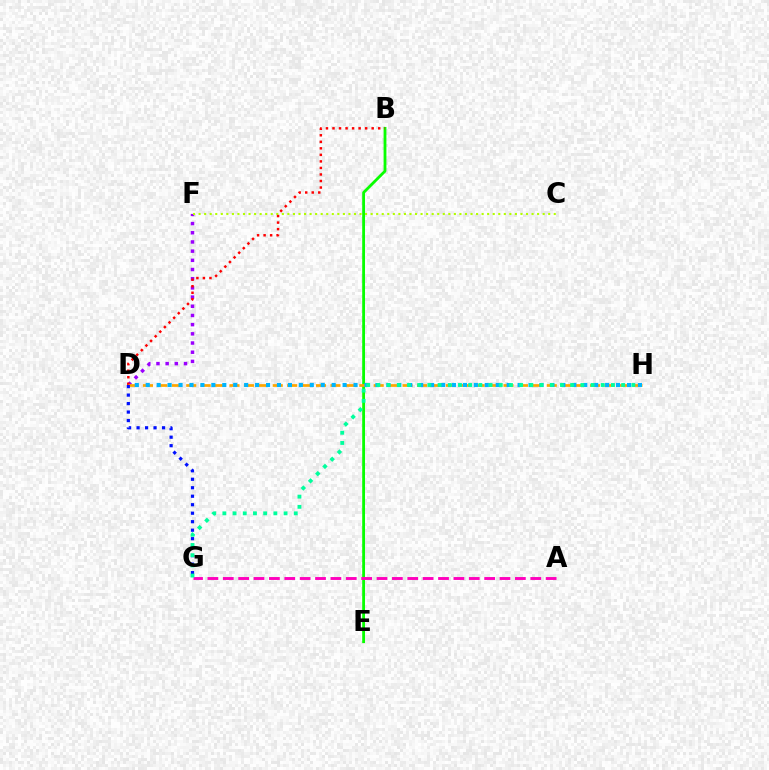{('B', 'E'): [{'color': '#08ff00', 'line_style': 'solid', 'thickness': 2.02}], ('D', 'F'): [{'color': '#9b00ff', 'line_style': 'dotted', 'thickness': 2.5}], ('C', 'F'): [{'color': '#b3ff00', 'line_style': 'dotted', 'thickness': 1.51}], ('B', 'D'): [{'color': '#ff0000', 'line_style': 'dotted', 'thickness': 1.77}], ('D', 'H'): [{'color': '#ffa500', 'line_style': 'dashed', 'thickness': 1.96}, {'color': '#00b5ff', 'line_style': 'dotted', 'thickness': 2.97}], ('D', 'G'): [{'color': '#0010ff', 'line_style': 'dotted', 'thickness': 2.31}], ('A', 'G'): [{'color': '#ff00bd', 'line_style': 'dashed', 'thickness': 2.09}], ('G', 'H'): [{'color': '#00ff9d', 'line_style': 'dotted', 'thickness': 2.77}]}